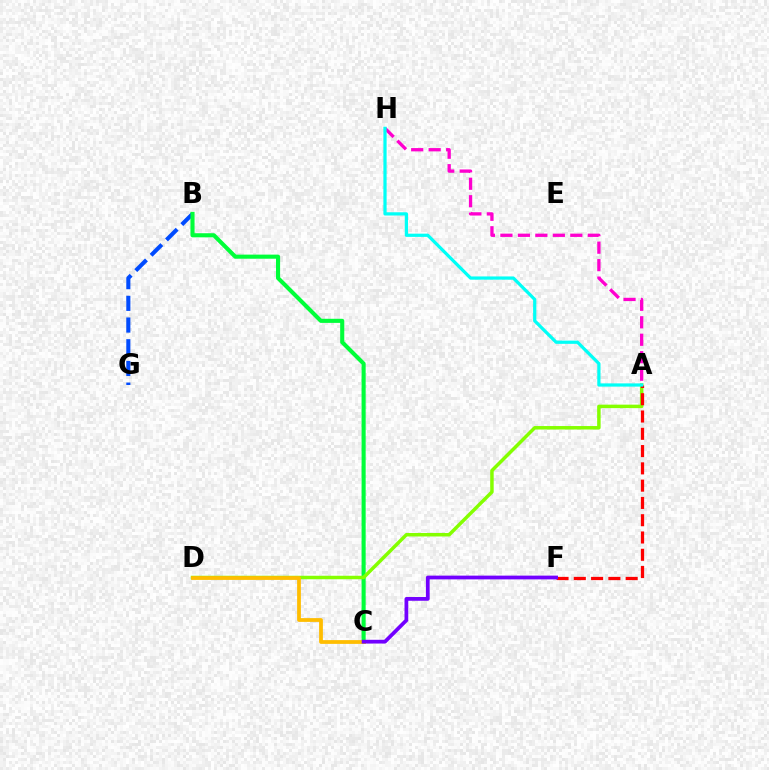{('B', 'G'): [{'color': '#004bff', 'line_style': 'dashed', 'thickness': 2.95}], ('B', 'C'): [{'color': '#00ff39', 'line_style': 'solid', 'thickness': 2.95}], ('A', 'D'): [{'color': '#84ff00', 'line_style': 'solid', 'thickness': 2.51}], ('A', 'F'): [{'color': '#ff0000', 'line_style': 'dashed', 'thickness': 2.35}], ('A', 'H'): [{'color': '#ff00cf', 'line_style': 'dashed', 'thickness': 2.37}, {'color': '#00fff6', 'line_style': 'solid', 'thickness': 2.33}], ('C', 'D'): [{'color': '#ffbd00', 'line_style': 'solid', 'thickness': 2.71}], ('C', 'F'): [{'color': '#7200ff', 'line_style': 'solid', 'thickness': 2.7}]}